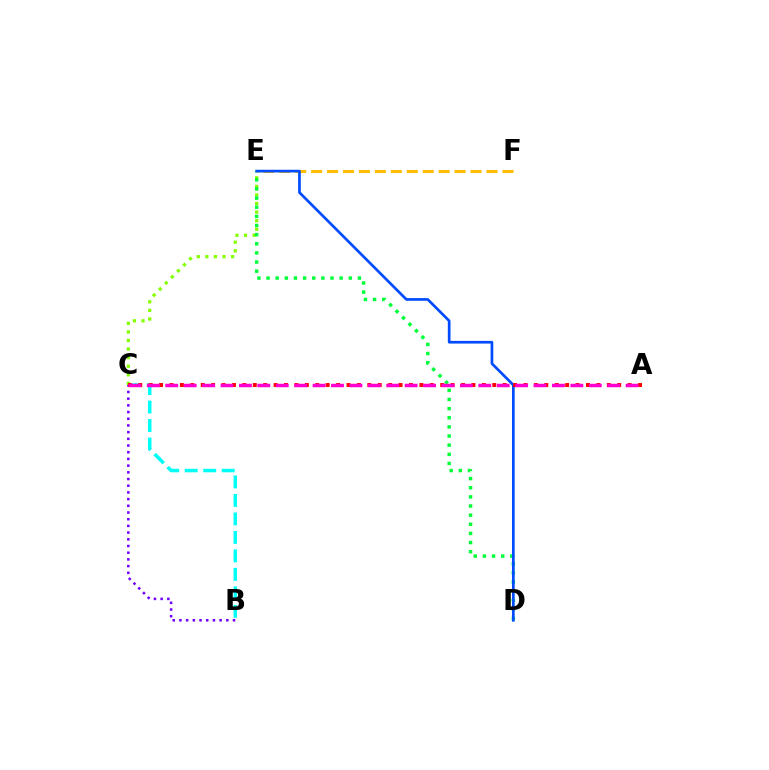{('E', 'F'): [{'color': '#ffbd00', 'line_style': 'dashed', 'thickness': 2.17}], ('B', 'C'): [{'color': '#7200ff', 'line_style': 'dotted', 'thickness': 1.82}, {'color': '#00fff6', 'line_style': 'dashed', 'thickness': 2.51}], ('C', 'E'): [{'color': '#84ff00', 'line_style': 'dotted', 'thickness': 2.33}], ('D', 'E'): [{'color': '#00ff39', 'line_style': 'dotted', 'thickness': 2.48}, {'color': '#004bff', 'line_style': 'solid', 'thickness': 1.94}], ('A', 'C'): [{'color': '#ff0000', 'line_style': 'dotted', 'thickness': 2.83}, {'color': '#ff00cf', 'line_style': 'dashed', 'thickness': 2.5}]}